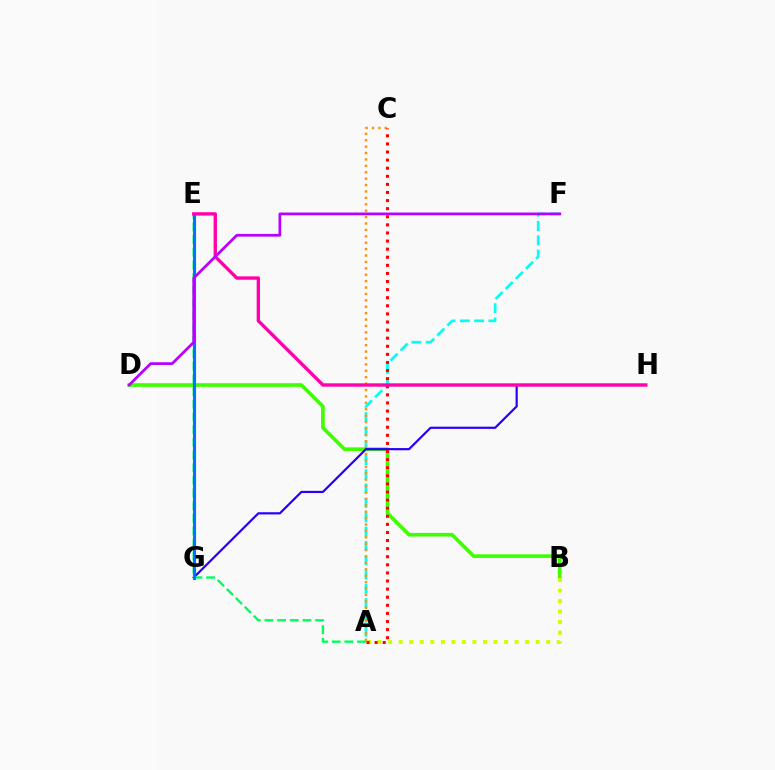{('A', 'F'): [{'color': '#00fff6', 'line_style': 'dashed', 'thickness': 1.94}], ('B', 'D'): [{'color': '#3dff00', 'line_style': 'solid', 'thickness': 2.61}], ('A', 'C'): [{'color': '#ff9400', 'line_style': 'dotted', 'thickness': 1.74}, {'color': '#ff0000', 'line_style': 'dotted', 'thickness': 2.2}], ('A', 'B'): [{'color': '#d1ff00', 'line_style': 'dotted', 'thickness': 2.86}], ('G', 'H'): [{'color': '#2500ff', 'line_style': 'solid', 'thickness': 1.58}], ('A', 'E'): [{'color': '#00ff5c', 'line_style': 'dashed', 'thickness': 1.72}], ('E', 'G'): [{'color': '#0074ff', 'line_style': 'solid', 'thickness': 2.23}], ('E', 'H'): [{'color': '#ff00ac', 'line_style': 'solid', 'thickness': 2.42}], ('D', 'F'): [{'color': '#b900ff', 'line_style': 'solid', 'thickness': 1.97}]}